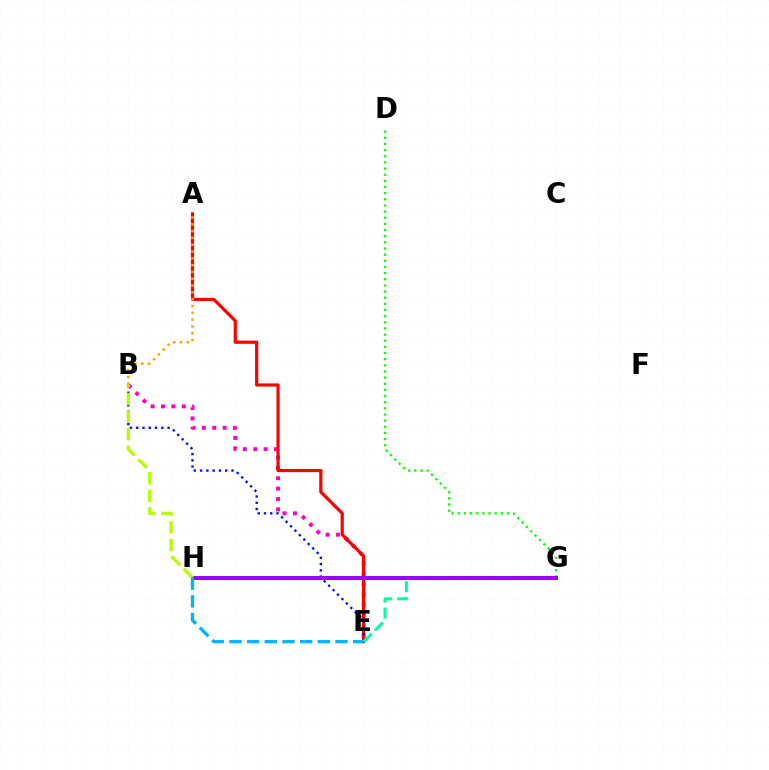{('B', 'E'): [{'color': '#ff00bd', 'line_style': 'dotted', 'thickness': 2.82}, {'color': '#0010ff', 'line_style': 'dotted', 'thickness': 1.7}], ('A', 'E'): [{'color': '#ff0000', 'line_style': 'solid', 'thickness': 2.3}], ('D', 'G'): [{'color': '#08ff00', 'line_style': 'dotted', 'thickness': 1.67}], ('E', 'G'): [{'color': '#00ff9d', 'line_style': 'dashed', 'thickness': 2.16}], ('G', 'H'): [{'color': '#9b00ff', 'line_style': 'solid', 'thickness': 2.87}], ('B', 'H'): [{'color': '#b3ff00', 'line_style': 'dashed', 'thickness': 2.39}], ('E', 'H'): [{'color': '#00b5ff', 'line_style': 'dashed', 'thickness': 2.4}], ('A', 'B'): [{'color': '#ffa500', 'line_style': 'dotted', 'thickness': 1.85}]}